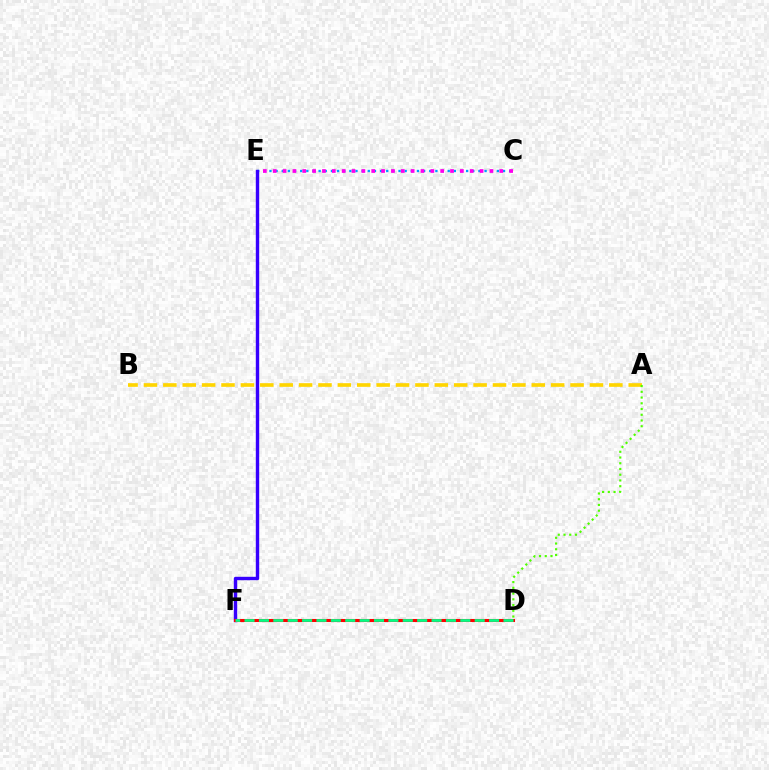{('A', 'B'): [{'color': '#ffd500', 'line_style': 'dashed', 'thickness': 2.63}], ('C', 'E'): [{'color': '#009eff', 'line_style': 'dotted', 'thickness': 1.67}, {'color': '#ff00ed', 'line_style': 'dotted', 'thickness': 2.68}], ('E', 'F'): [{'color': '#3700ff', 'line_style': 'solid', 'thickness': 2.45}], ('D', 'F'): [{'color': '#ff0000', 'line_style': 'solid', 'thickness': 2.21}, {'color': '#00ff86', 'line_style': 'dashed', 'thickness': 1.95}], ('A', 'D'): [{'color': '#4fff00', 'line_style': 'dotted', 'thickness': 1.56}]}